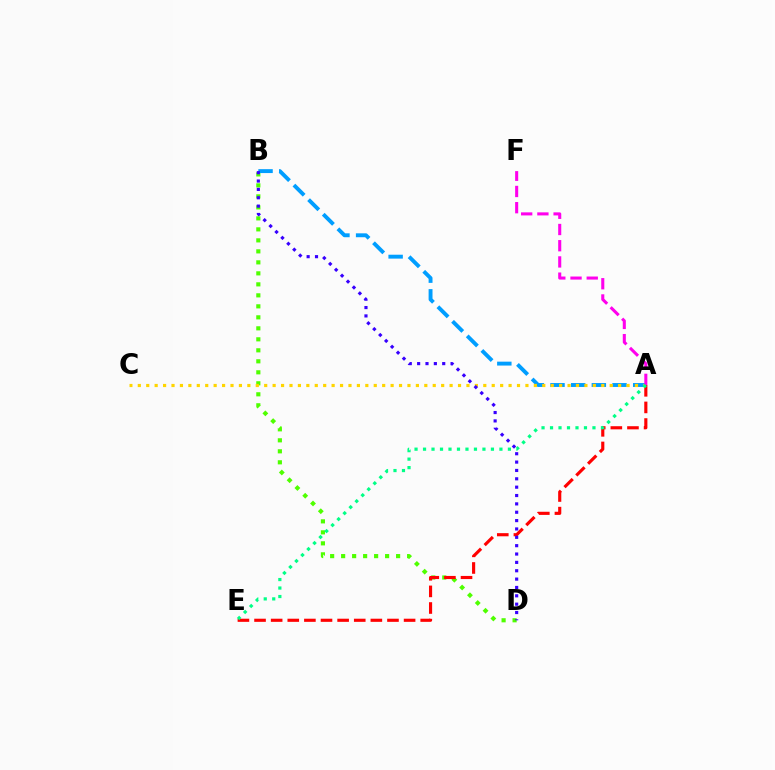{('B', 'D'): [{'color': '#4fff00', 'line_style': 'dotted', 'thickness': 2.99}, {'color': '#3700ff', 'line_style': 'dotted', 'thickness': 2.27}], ('A', 'B'): [{'color': '#009eff', 'line_style': 'dashed', 'thickness': 2.81}], ('A', 'C'): [{'color': '#ffd500', 'line_style': 'dotted', 'thickness': 2.29}], ('A', 'E'): [{'color': '#ff0000', 'line_style': 'dashed', 'thickness': 2.26}, {'color': '#00ff86', 'line_style': 'dotted', 'thickness': 2.31}], ('A', 'F'): [{'color': '#ff00ed', 'line_style': 'dashed', 'thickness': 2.2}]}